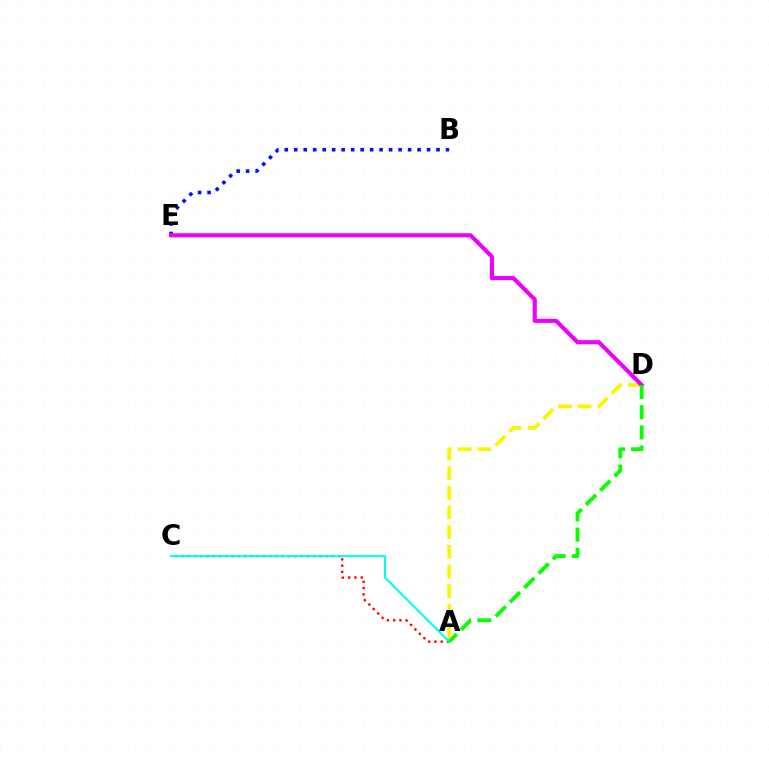{('A', 'D'): [{'color': '#fcf500', 'line_style': 'dashed', 'thickness': 2.67}, {'color': '#08ff00', 'line_style': 'dashed', 'thickness': 2.74}], ('B', 'E'): [{'color': '#0010ff', 'line_style': 'dotted', 'thickness': 2.58}], ('A', 'C'): [{'color': '#ff0000', 'line_style': 'dotted', 'thickness': 1.7}, {'color': '#00fff6', 'line_style': 'solid', 'thickness': 1.51}], ('D', 'E'): [{'color': '#ee00ff', 'line_style': 'solid', 'thickness': 2.97}]}